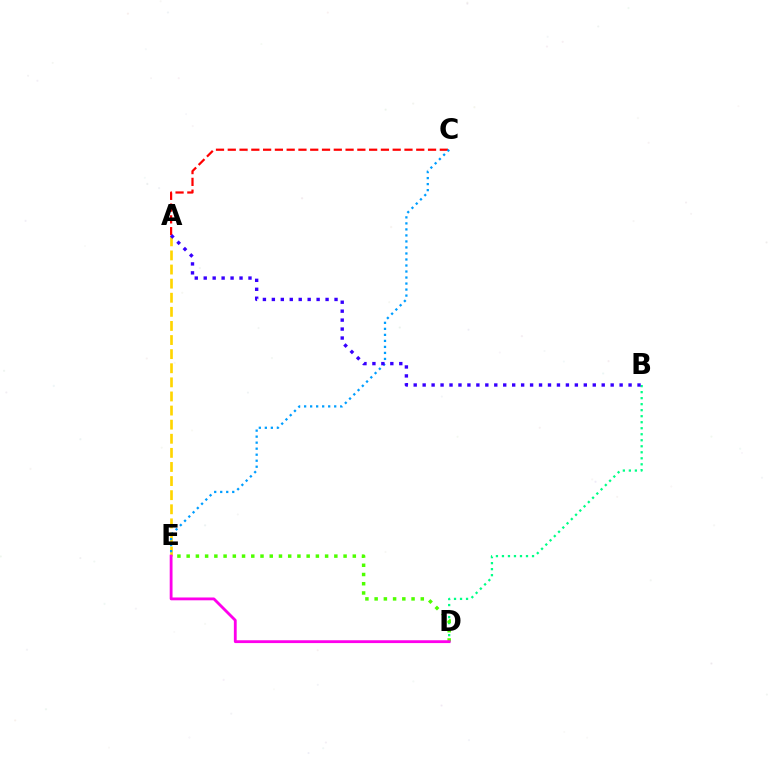{('B', 'D'): [{'color': '#00ff86', 'line_style': 'dotted', 'thickness': 1.63}], ('A', 'E'): [{'color': '#ffd500', 'line_style': 'dashed', 'thickness': 1.92}], ('A', 'C'): [{'color': '#ff0000', 'line_style': 'dashed', 'thickness': 1.6}], ('C', 'E'): [{'color': '#009eff', 'line_style': 'dotted', 'thickness': 1.63}], ('D', 'E'): [{'color': '#4fff00', 'line_style': 'dotted', 'thickness': 2.51}, {'color': '#ff00ed', 'line_style': 'solid', 'thickness': 2.04}], ('A', 'B'): [{'color': '#3700ff', 'line_style': 'dotted', 'thickness': 2.43}]}